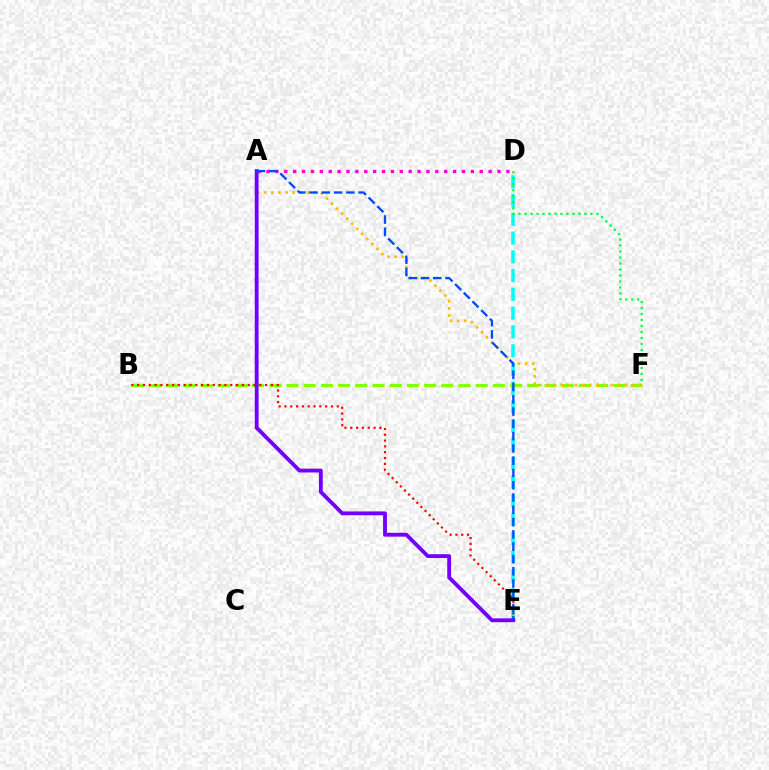{('A', 'D'): [{'color': '#ff00cf', 'line_style': 'dotted', 'thickness': 2.41}], ('D', 'E'): [{'color': '#00fff6', 'line_style': 'dashed', 'thickness': 2.55}], ('D', 'F'): [{'color': '#00ff39', 'line_style': 'dotted', 'thickness': 1.63}], ('B', 'F'): [{'color': '#84ff00', 'line_style': 'dashed', 'thickness': 2.34}], ('A', 'F'): [{'color': '#ffbd00', 'line_style': 'dotted', 'thickness': 1.94}], ('B', 'E'): [{'color': '#ff0000', 'line_style': 'dotted', 'thickness': 1.58}], ('A', 'E'): [{'color': '#7200ff', 'line_style': 'solid', 'thickness': 2.76}, {'color': '#004bff', 'line_style': 'dashed', 'thickness': 1.67}]}